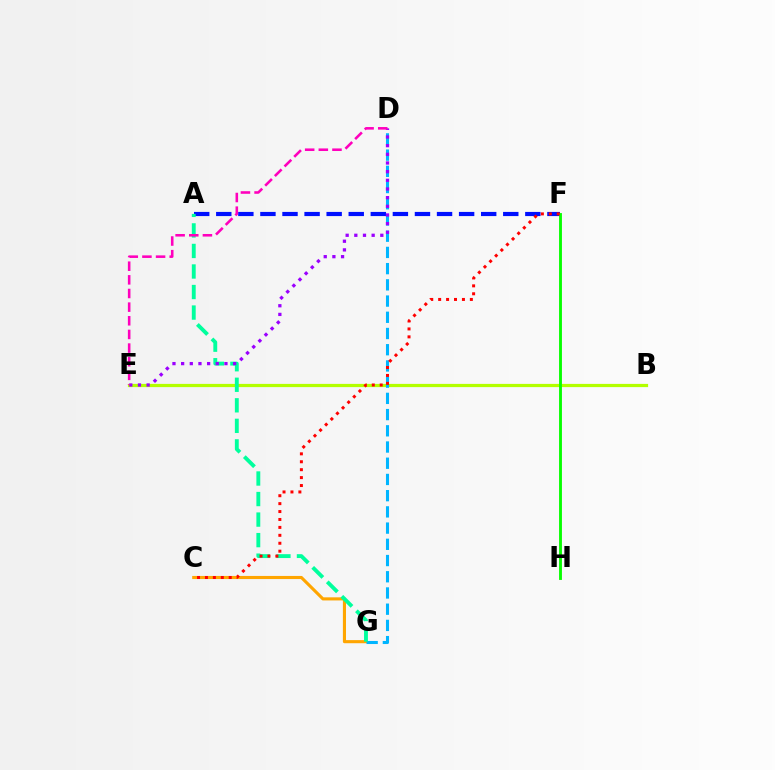{('B', 'E'): [{'color': '#b3ff00', 'line_style': 'solid', 'thickness': 2.32}], ('C', 'G'): [{'color': '#ffa500', 'line_style': 'solid', 'thickness': 2.23}], ('A', 'F'): [{'color': '#0010ff', 'line_style': 'dashed', 'thickness': 3.0}], ('D', 'G'): [{'color': '#00b5ff', 'line_style': 'dashed', 'thickness': 2.2}], ('A', 'G'): [{'color': '#00ff9d', 'line_style': 'dashed', 'thickness': 2.79}], ('D', 'E'): [{'color': '#9b00ff', 'line_style': 'dotted', 'thickness': 2.35}, {'color': '#ff00bd', 'line_style': 'dashed', 'thickness': 1.85}], ('F', 'H'): [{'color': '#08ff00', 'line_style': 'solid', 'thickness': 2.06}], ('C', 'F'): [{'color': '#ff0000', 'line_style': 'dotted', 'thickness': 2.15}]}